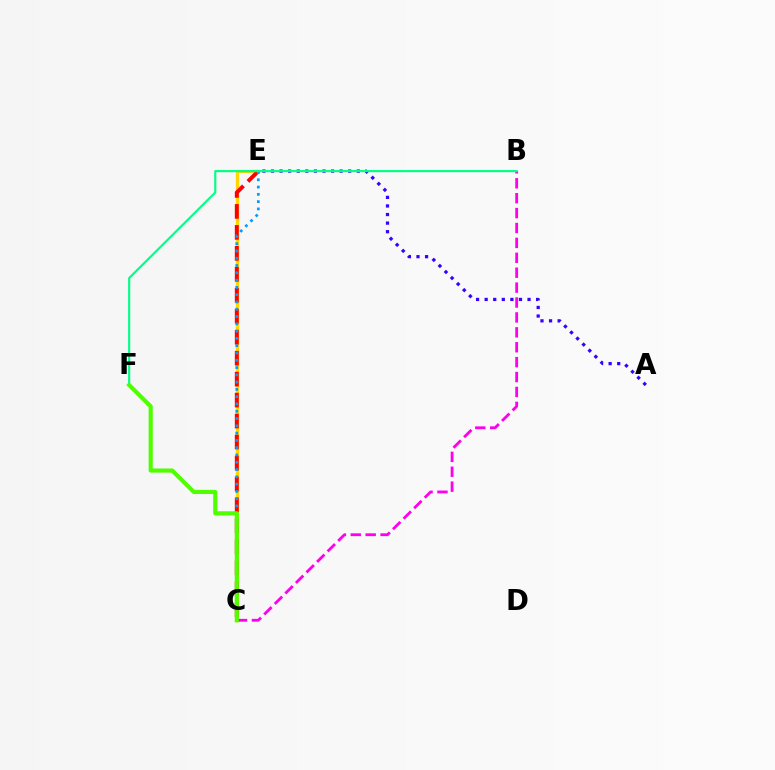{('C', 'E'): [{'color': '#ffd500', 'line_style': 'solid', 'thickness': 2.41}, {'color': '#ff0000', 'line_style': 'dashed', 'thickness': 2.85}, {'color': '#009eff', 'line_style': 'dotted', 'thickness': 1.98}], ('A', 'E'): [{'color': '#3700ff', 'line_style': 'dotted', 'thickness': 2.33}], ('B', 'C'): [{'color': '#ff00ed', 'line_style': 'dashed', 'thickness': 2.02}], ('B', 'F'): [{'color': '#00ff86', 'line_style': 'solid', 'thickness': 1.54}], ('C', 'F'): [{'color': '#4fff00', 'line_style': 'solid', 'thickness': 2.98}]}